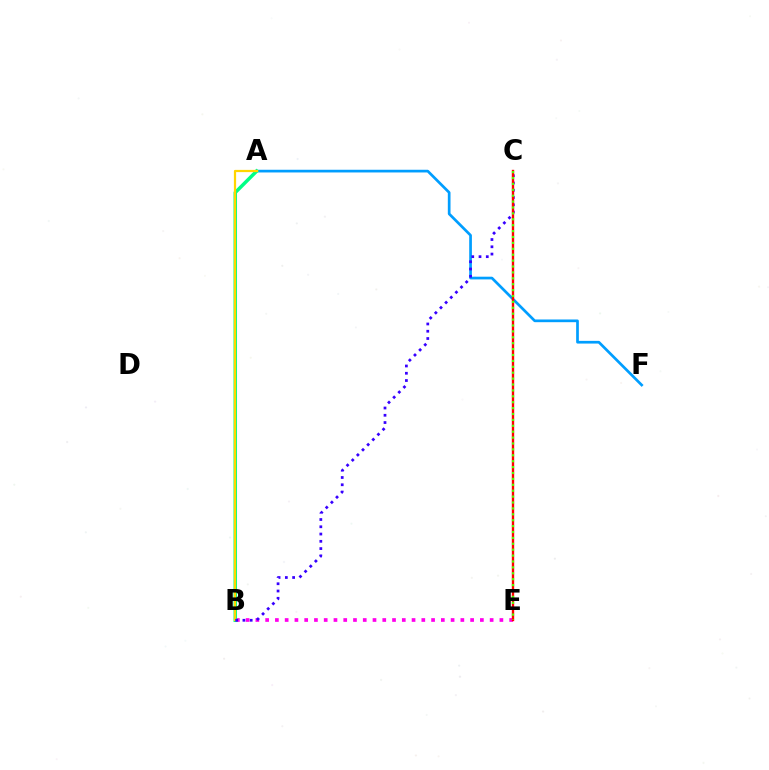{('B', 'E'): [{'color': '#ff00ed', 'line_style': 'dotted', 'thickness': 2.65}], ('A', 'F'): [{'color': '#009eff', 'line_style': 'solid', 'thickness': 1.94}], ('A', 'B'): [{'color': '#00ff86', 'line_style': 'solid', 'thickness': 2.52}, {'color': '#ffd500', 'line_style': 'solid', 'thickness': 1.61}], ('B', 'C'): [{'color': '#3700ff', 'line_style': 'dotted', 'thickness': 1.97}], ('C', 'E'): [{'color': '#ff0000', 'line_style': 'solid', 'thickness': 1.71}, {'color': '#4fff00', 'line_style': 'dotted', 'thickness': 1.6}]}